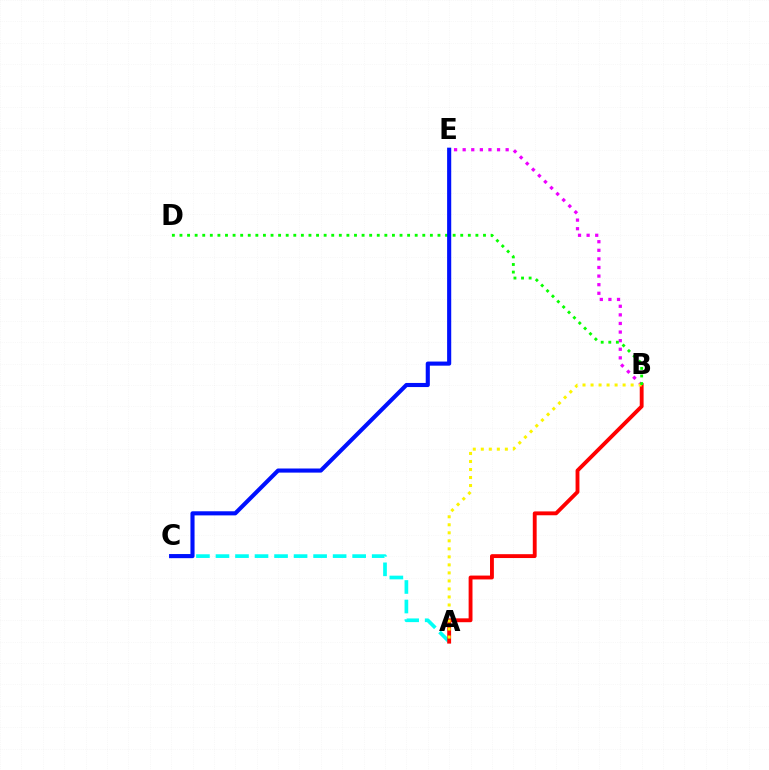{('A', 'C'): [{'color': '#00fff6', 'line_style': 'dashed', 'thickness': 2.65}], ('B', 'E'): [{'color': '#ee00ff', 'line_style': 'dotted', 'thickness': 2.34}], ('A', 'B'): [{'color': '#ff0000', 'line_style': 'solid', 'thickness': 2.78}, {'color': '#fcf500', 'line_style': 'dotted', 'thickness': 2.18}], ('B', 'D'): [{'color': '#08ff00', 'line_style': 'dotted', 'thickness': 2.06}], ('C', 'E'): [{'color': '#0010ff', 'line_style': 'solid', 'thickness': 2.96}]}